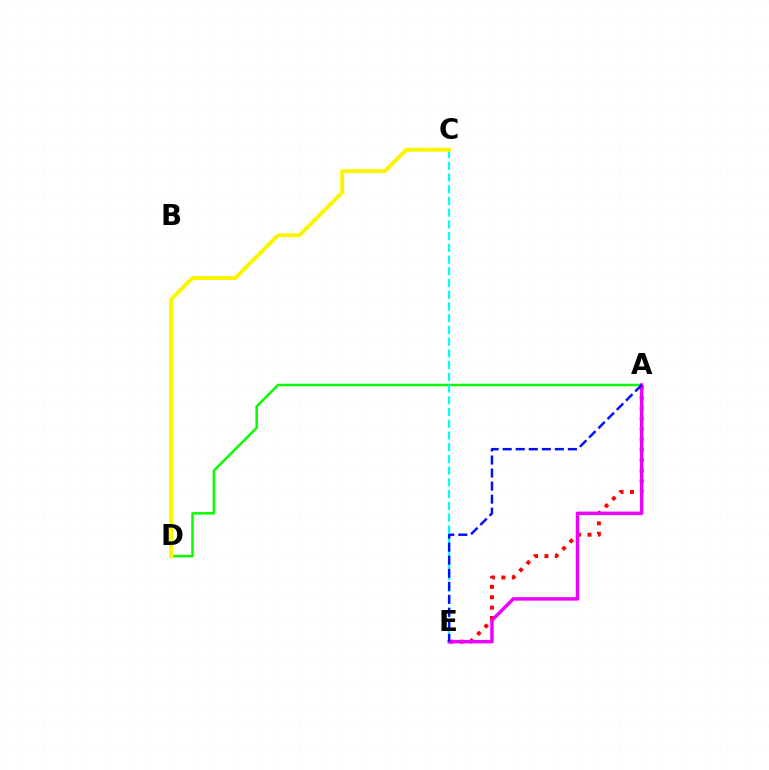{('A', 'D'): [{'color': '#08ff00', 'line_style': 'solid', 'thickness': 1.8}], ('A', 'E'): [{'color': '#ff0000', 'line_style': 'dotted', 'thickness': 2.82}, {'color': '#ee00ff', 'line_style': 'solid', 'thickness': 2.5}, {'color': '#0010ff', 'line_style': 'dashed', 'thickness': 1.77}], ('C', 'E'): [{'color': '#00fff6', 'line_style': 'dashed', 'thickness': 1.59}], ('C', 'D'): [{'color': '#fcf500', 'line_style': 'solid', 'thickness': 2.83}]}